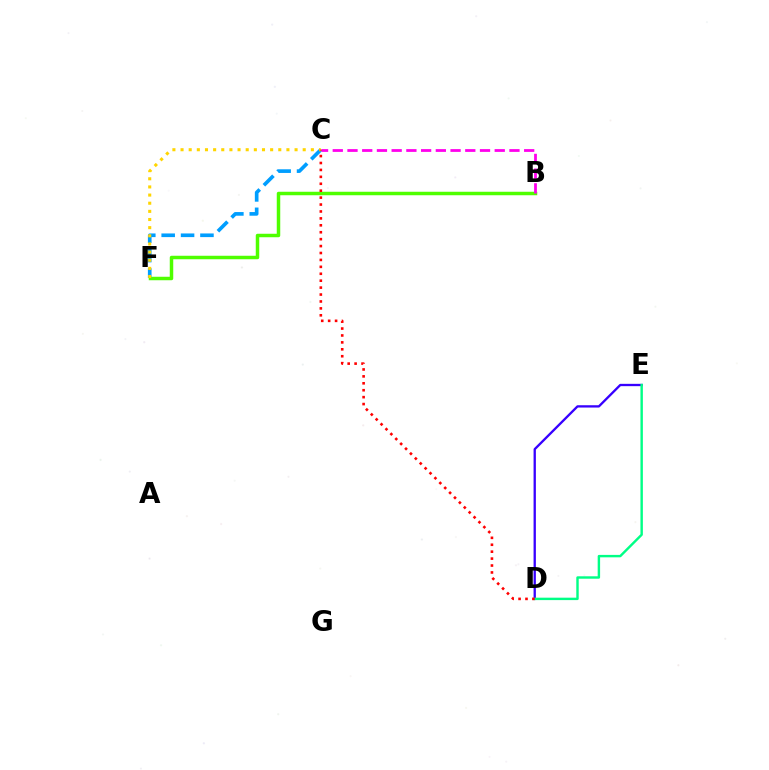{('C', 'F'): [{'color': '#009eff', 'line_style': 'dashed', 'thickness': 2.63}, {'color': '#ffd500', 'line_style': 'dotted', 'thickness': 2.21}], ('B', 'F'): [{'color': '#4fff00', 'line_style': 'solid', 'thickness': 2.51}], ('D', 'E'): [{'color': '#3700ff', 'line_style': 'solid', 'thickness': 1.67}, {'color': '#00ff86', 'line_style': 'solid', 'thickness': 1.74}], ('B', 'C'): [{'color': '#ff00ed', 'line_style': 'dashed', 'thickness': 2.0}], ('C', 'D'): [{'color': '#ff0000', 'line_style': 'dotted', 'thickness': 1.88}]}